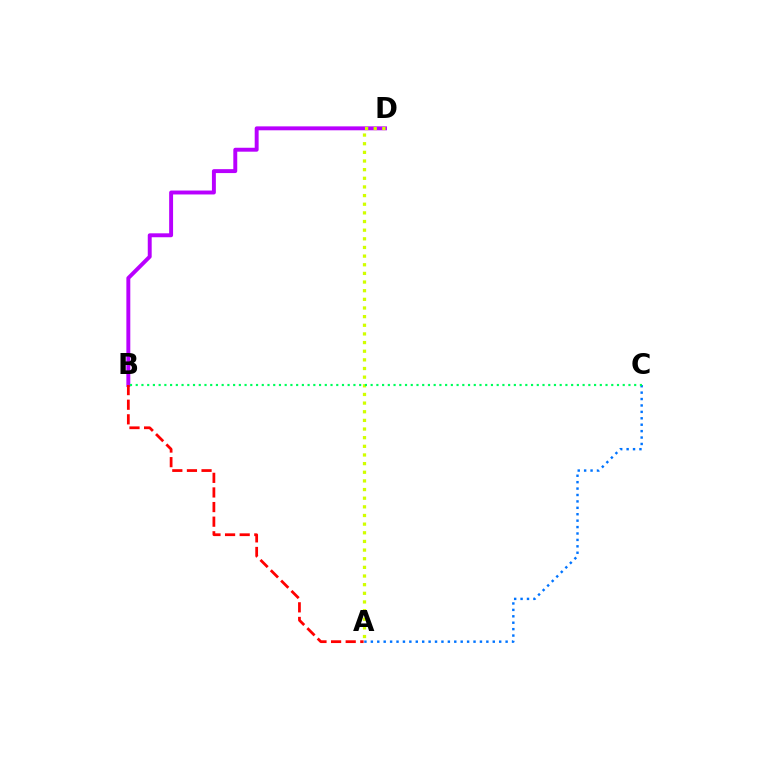{('A', 'C'): [{'color': '#0074ff', 'line_style': 'dotted', 'thickness': 1.74}], ('B', 'D'): [{'color': '#b900ff', 'line_style': 'solid', 'thickness': 2.83}], ('A', 'D'): [{'color': '#d1ff00', 'line_style': 'dotted', 'thickness': 2.35}], ('A', 'B'): [{'color': '#ff0000', 'line_style': 'dashed', 'thickness': 1.99}], ('B', 'C'): [{'color': '#00ff5c', 'line_style': 'dotted', 'thickness': 1.56}]}